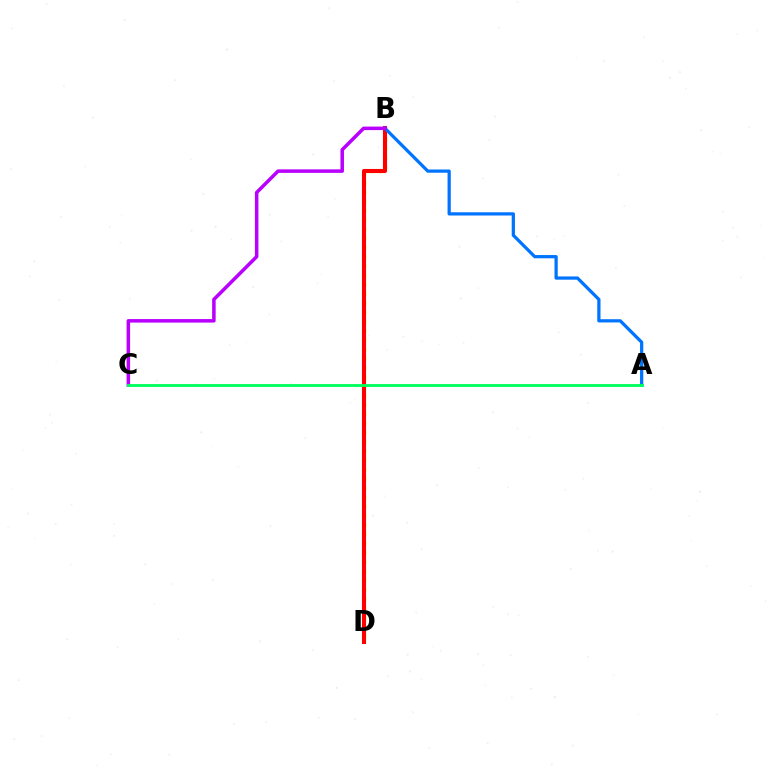{('B', 'D'): [{'color': '#d1ff00', 'line_style': 'dotted', 'thickness': 2.51}, {'color': '#ff0000', 'line_style': 'solid', 'thickness': 2.93}], ('A', 'B'): [{'color': '#0074ff', 'line_style': 'solid', 'thickness': 2.33}], ('B', 'C'): [{'color': '#b900ff', 'line_style': 'solid', 'thickness': 2.53}], ('A', 'C'): [{'color': '#00ff5c', 'line_style': 'solid', 'thickness': 2.05}]}